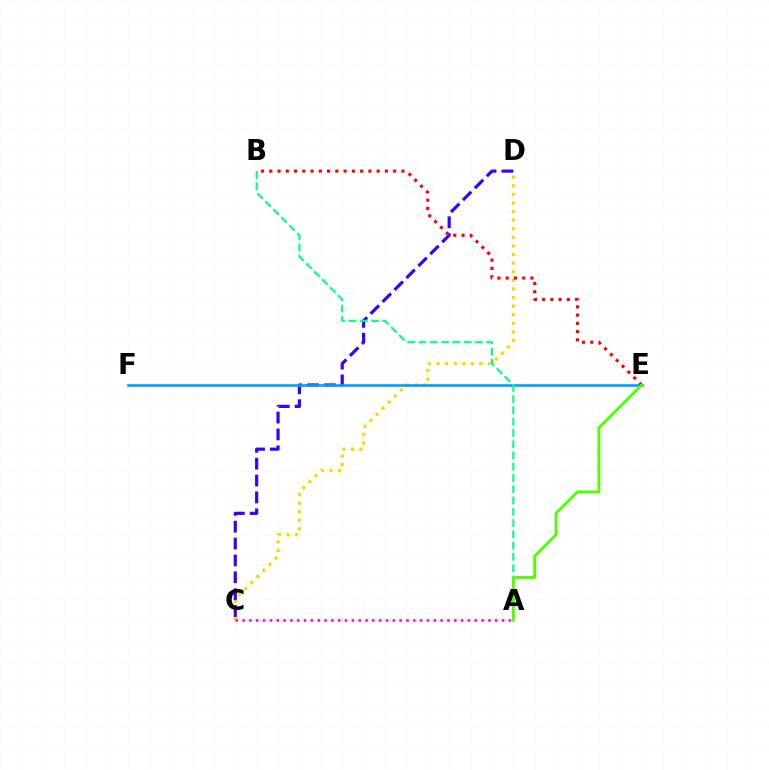{('C', 'D'): [{'color': '#ffd500', 'line_style': 'dotted', 'thickness': 2.33}, {'color': '#3700ff', 'line_style': 'dashed', 'thickness': 2.29}], ('A', 'C'): [{'color': '#ff00ed', 'line_style': 'dotted', 'thickness': 1.86}], ('E', 'F'): [{'color': '#009eff', 'line_style': 'solid', 'thickness': 1.89}], ('A', 'B'): [{'color': '#00ff86', 'line_style': 'dashed', 'thickness': 1.53}], ('B', 'E'): [{'color': '#ff0000', 'line_style': 'dotted', 'thickness': 2.25}], ('A', 'E'): [{'color': '#4fff00', 'line_style': 'solid', 'thickness': 2.1}]}